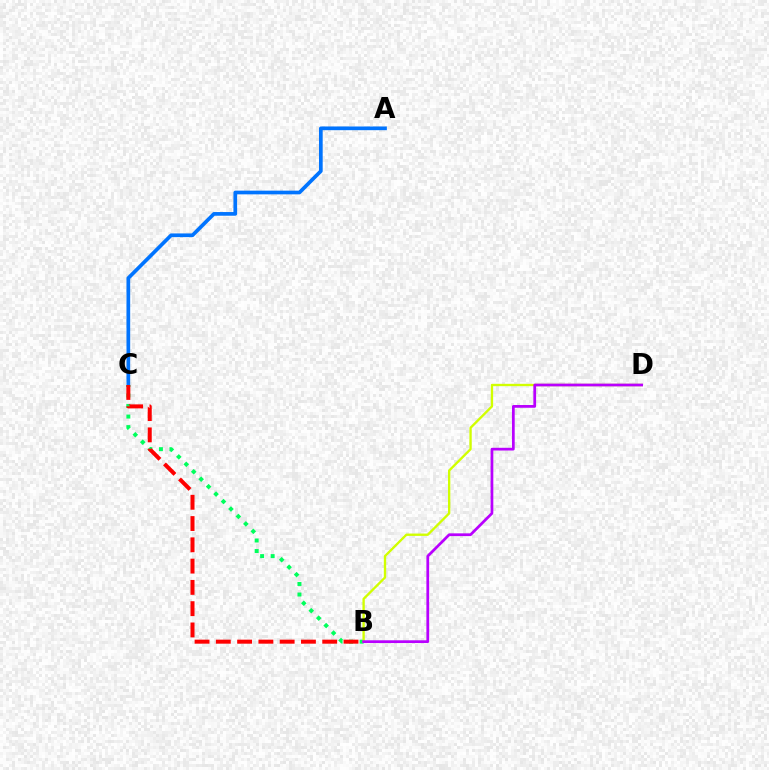{('A', 'C'): [{'color': '#0074ff', 'line_style': 'solid', 'thickness': 2.66}], ('B', 'C'): [{'color': '#00ff5c', 'line_style': 'dotted', 'thickness': 2.86}, {'color': '#ff0000', 'line_style': 'dashed', 'thickness': 2.89}], ('B', 'D'): [{'color': '#d1ff00', 'line_style': 'solid', 'thickness': 1.69}, {'color': '#b900ff', 'line_style': 'solid', 'thickness': 1.98}]}